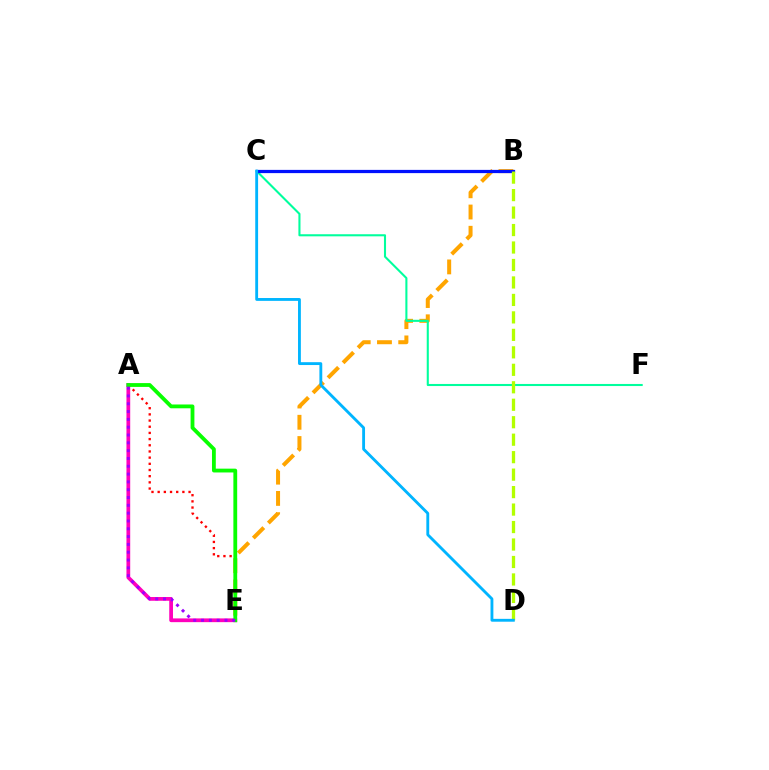{('A', 'E'): [{'color': '#ff00bd', 'line_style': 'solid', 'thickness': 2.7}, {'color': '#ff0000', 'line_style': 'dotted', 'thickness': 1.68}, {'color': '#08ff00', 'line_style': 'solid', 'thickness': 2.74}, {'color': '#9b00ff', 'line_style': 'dotted', 'thickness': 2.12}], ('B', 'E'): [{'color': '#ffa500', 'line_style': 'dashed', 'thickness': 2.89}], ('C', 'F'): [{'color': '#00ff9d', 'line_style': 'solid', 'thickness': 1.5}], ('B', 'C'): [{'color': '#0010ff', 'line_style': 'solid', 'thickness': 2.33}], ('B', 'D'): [{'color': '#b3ff00', 'line_style': 'dashed', 'thickness': 2.37}], ('C', 'D'): [{'color': '#00b5ff', 'line_style': 'solid', 'thickness': 2.05}]}